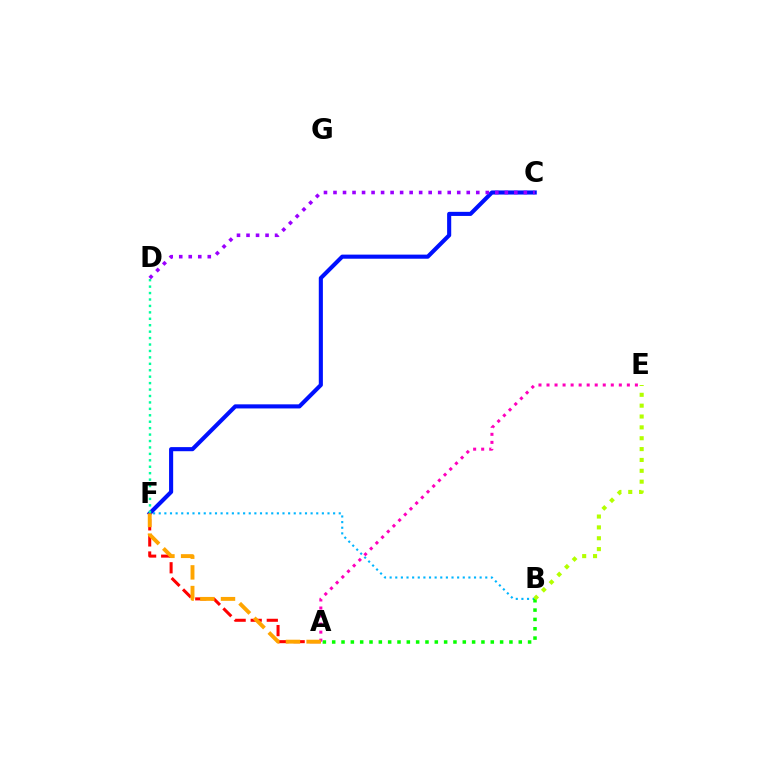{('A', 'F'): [{'color': '#ff0000', 'line_style': 'dashed', 'thickness': 2.18}, {'color': '#ffa500', 'line_style': 'dashed', 'thickness': 2.81}], ('B', 'F'): [{'color': '#00b5ff', 'line_style': 'dotted', 'thickness': 1.53}], ('A', 'B'): [{'color': '#08ff00', 'line_style': 'dotted', 'thickness': 2.53}], ('B', 'E'): [{'color': '#b3ff00', 'line_style': 'dotted', 'thickness': 2.95}], ('C', 'F'): [{'color': '#0010ff', 'line_style': 'solid', 'thickness': 2.95}], ('D', 'F'): [{'color': '#00ff9d', 'line_style': 'dotted', 'thickness': 1.75}], ('C', 'D'): [{'color': '#9b00ff', 'line_style': 'dotted', 'thickness': 2.59}], ('A', 'E'): [{'color': '#ff00bd', 'line_style': 'dotted', 'thickness': 2.18}]}